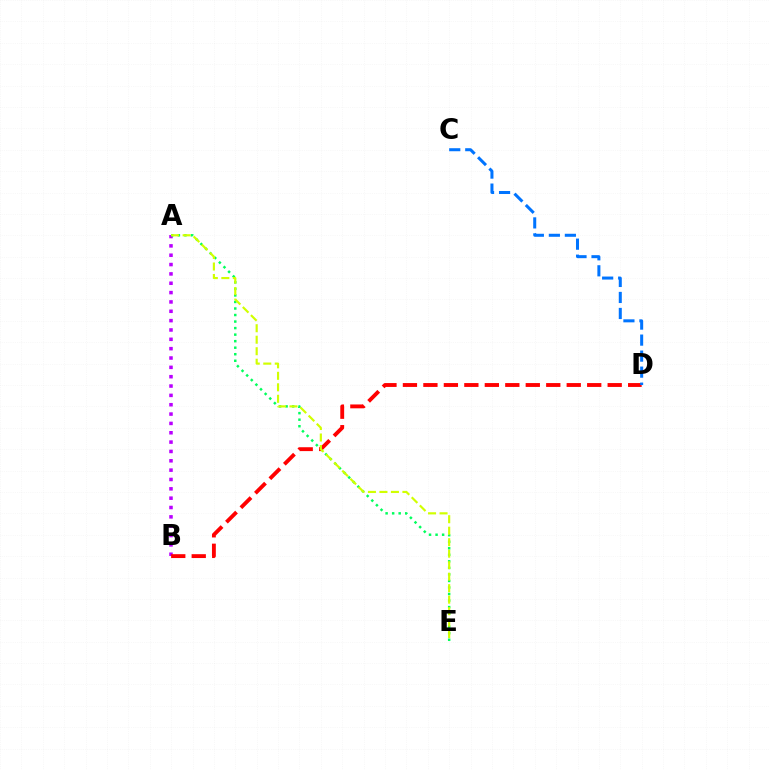{('A', 'B'): [{'color': '#b900ff', 'line_style': 'dotted', 'thickness': 2.54}], ('A', 'E'): [{'color': '#00ff5c', 'line_style': 'dotted', 'thickness': 1.78}, {'color': '#d1ff00', 'line_style': 'dashed', 'thickness': 1.56}], ('B', 'D'): [{'color': '#ff0000', 'line_style': 'dashed', 'thickness': 2.78}], ('C', 'D'): [{'color': '#0074ff', 'line_style': 'dashed', 'thickness': 2.18}]}